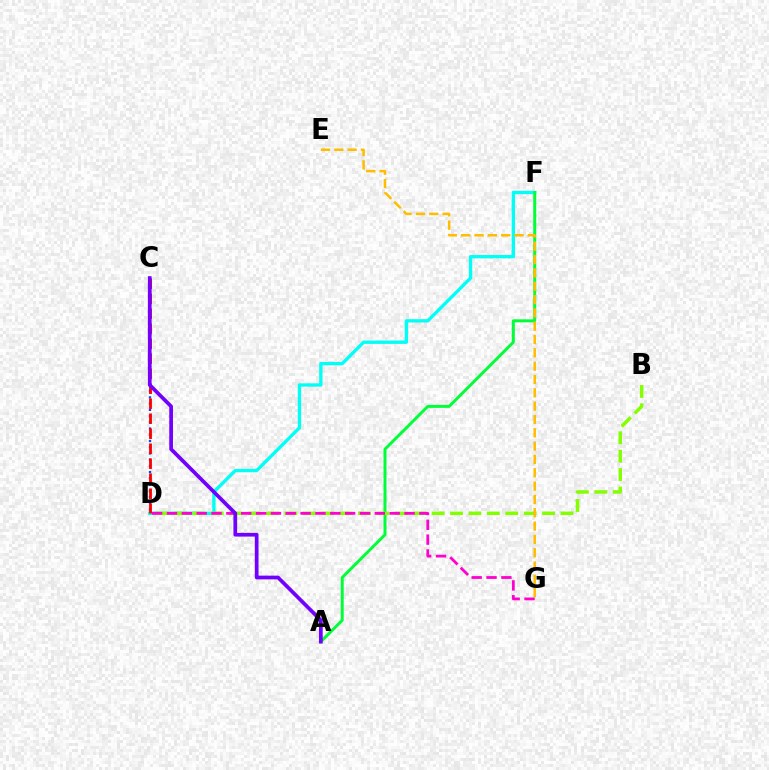{('D', 'F'): [{'color': '#00fff6', 'line_style': 'solid', 'thickness': 2.4}], ('A', 'F'): [{'color': '#00ff39', 'line_style': 'solid', 'thickness': 2.14}], ('B', 'D'): [{'color': '#84ff00', 'line_style': 'dashed', 'thickness': 2.5}], ('D', 'G'): [{'color': '#ff00cf', 'line_style': 'dashed', 'thickness': 2.02}], ('C', 'D'): [{'color': '#004bff', 'line_style': 'dotted', 'thickness': 1.69}, {'color': '#ff0000', 'line_style': 'dashed', 'thickness': 2.04}], ('E', 'G'): [{'color': '#ffbd00', 'line_style': 'dashed', 'thickness': 1.81}], ('A', 'C'): [{'color': '#7200ff', 'line_style': 'solid', 'thickness': 2.68}]}